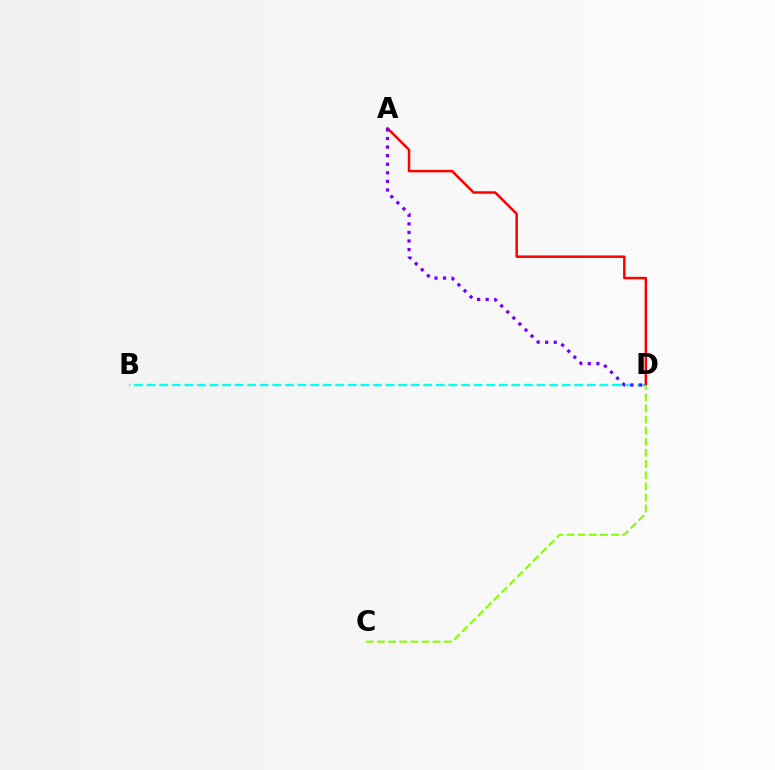{('B', 'D'): [{'color': '#00fff6', 'line_style': 'dashed', 'thickness': 1.71}], ('A', 'D'): [{'color': '#ff0000', 'line_style': 'solid', 'thickness': 1.79}, {'color': '#7200ff', 'line_style': 'dotted', 'thickness': 2.33}], ('C', 'D'): [{'color': '#84ff00', 'line_style': 'dashed', 'thickness': 1.51}]}